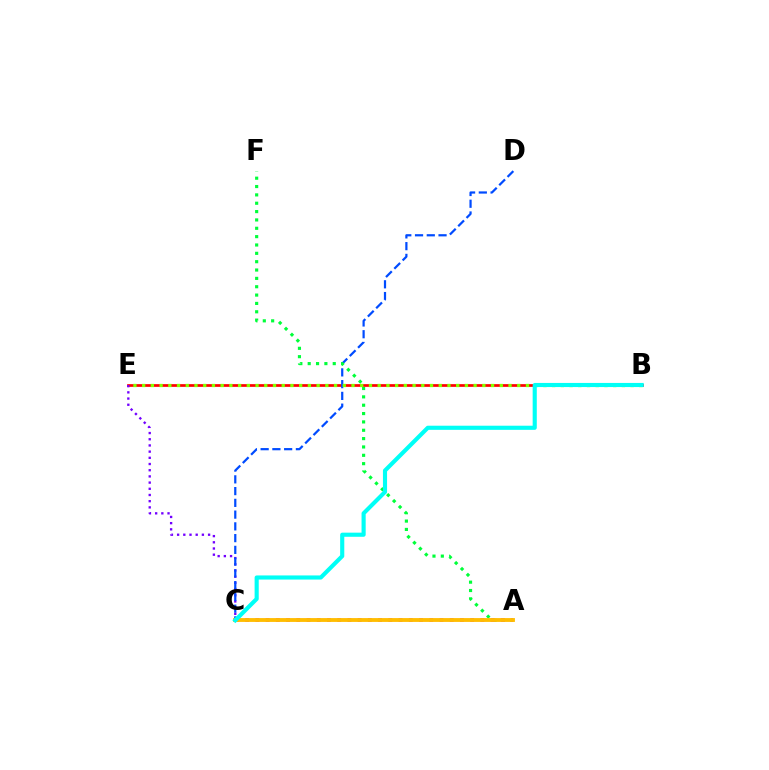{('B', 'E'): [{'color': '#ff0000', 'line_style': 'solid', 'thickness': 1.95}, {'color': '#84ff00', 'line_style': 'dotted', 'thickness': 2.37}], ('C', 'E'): [{'color': '#7200ff', 'line_style': 'dotted', 'thickness': 1.68}], ('C', 'D'): [{'color': '#004bff', 'line_style': 'dashed', 'thickness': 1.6}], ('A', 'F'): [{'color': '#00ff39', 'line_style': 'dotted', 'thickness': 2.27}], ('A', 'C'): [{'color': '#ff00cf', 'line_style': 'dotted', 'thickness': 2.78}, {'color': '#ffbd00', 'line_style': 'solid', 'thickness': 2.77}], ('B', 'C'): [{'color': '#00fff6', 'line_style': 'solid', 'thickness': 2.97}]}